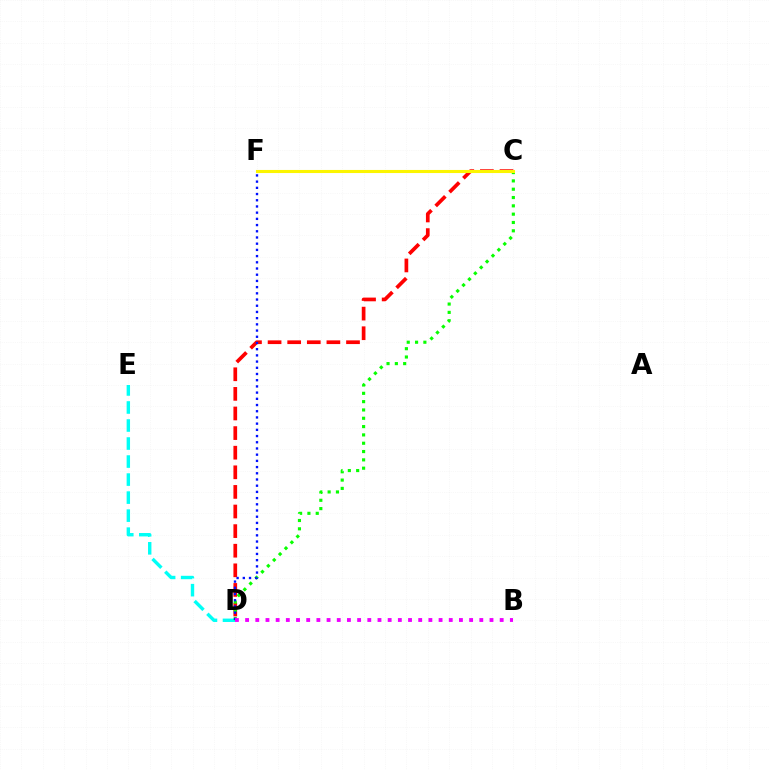{('C', 'D'): [{'color': '#ff0000', 'line_style': 'dashed', 'thickness': 2.66}, {'color': '#08ff00', 'line_style': 'dotted', 'thickness': 2.26}], ('D', 'E'): [{'color': '#00fff6', 'line_style': 'dashed', 'thickness': 2.45}], ('C', 'F'): [{'color': '#fcf500', 'line_style': 'solid', 'thickness': 2.22}], ('D', 'F'): [{'color': '#0010ff', 'line_style': 'dotted', 'thickness': 1.69}], ('B', 'D'): [{'color': '#ee00ff', 'line_style': 'dotted', 'thickness': 2.77}]}